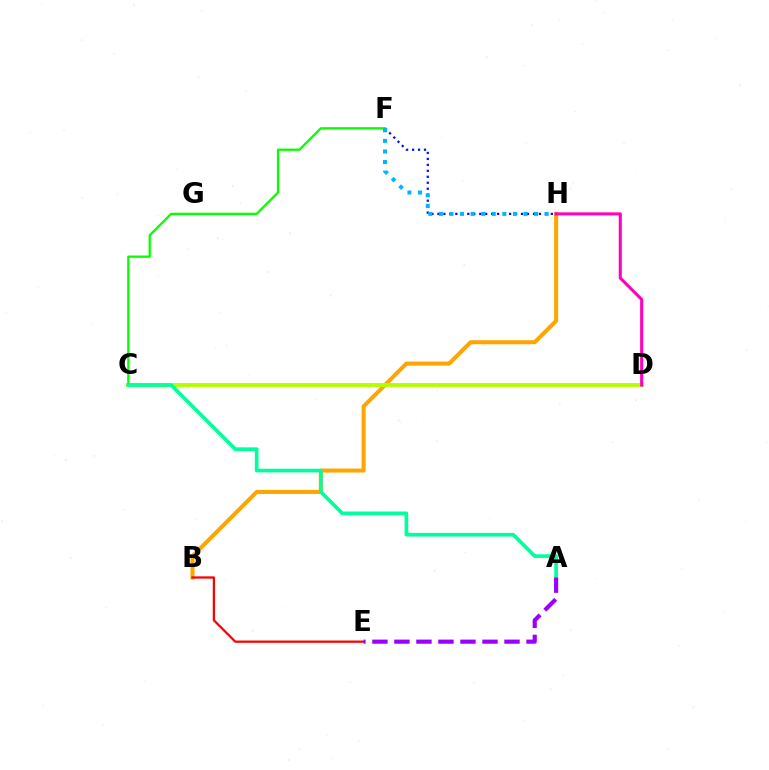{('B', 'H'): [{'color': '#ffa500', 'line_style': 'solid', 'thickness': 2.91}], ('F', 'H'): [{'color': '#0010ff', 'line_style': 'dotted', 'thickness': 1.62}, {'color': '#00b5ff', 'line_style': 'dotted', 'thickness': 2.87}], ('C', 'D'): [{'color': '#b3ff00', 'line_style': 'solid', 'thickness': 2.8}], ('C', 'F'): [{'color': '#08ff00', 'line_style': 'solid', 'thickness': 1.66}], ('A', 'C'): [{'color': '#00ff9d', 'line_style': 'solid', 'thickness': 2.64}], ('D', 'H'): [{'color': '#ff00bd', 'line_style': 'solid', 'thickness': 2.2}], ('B', 'E'): [{'color': '#ff0000', 'line_style': 'solid', 'thickness': 1.63}], ('A', 'E'): [{'color': '#9b00ff', 'line_style': 'dashed', 'thickness': 2.99}]}